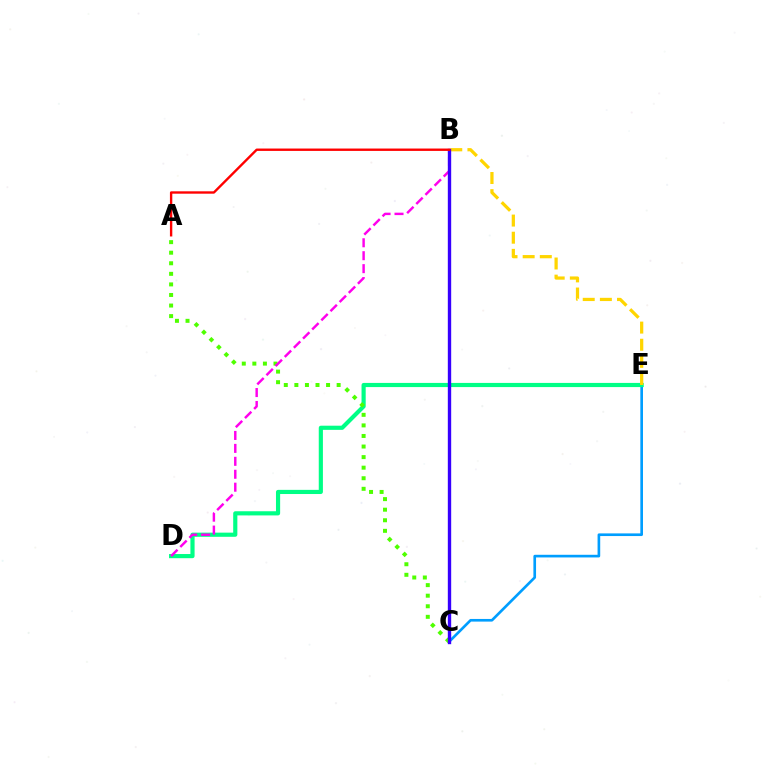{('C', 'E'): [{'color': '#009eff', 'line_style': 'solid', 'thickness': 1.91}], ('D', 'E'): [{'color': '#00ff86', 'line_style': 'solid', 'thickness': 3.0}], ('A', 'C'): [{'color': '#4fff00', 'line_style': 'dotted', 'thickness': 2.87}], ('B', 'D'): [{'color': '#ff00ed', 'line_style': 'dashed', 'thickness': 1.76}], ('B', 'E'): [{'color': '#ffd500', 'line_style': 'dashed', 'thickness': 2.33}], ('B', 'C'): [{'color': '#3700ff', 'line_style': 'solid', 'thickness': 2.42}], ('A', 'B'): [{'color': '#ff0000', 'line_style': 'solid', 'thickness': 1.71}]}